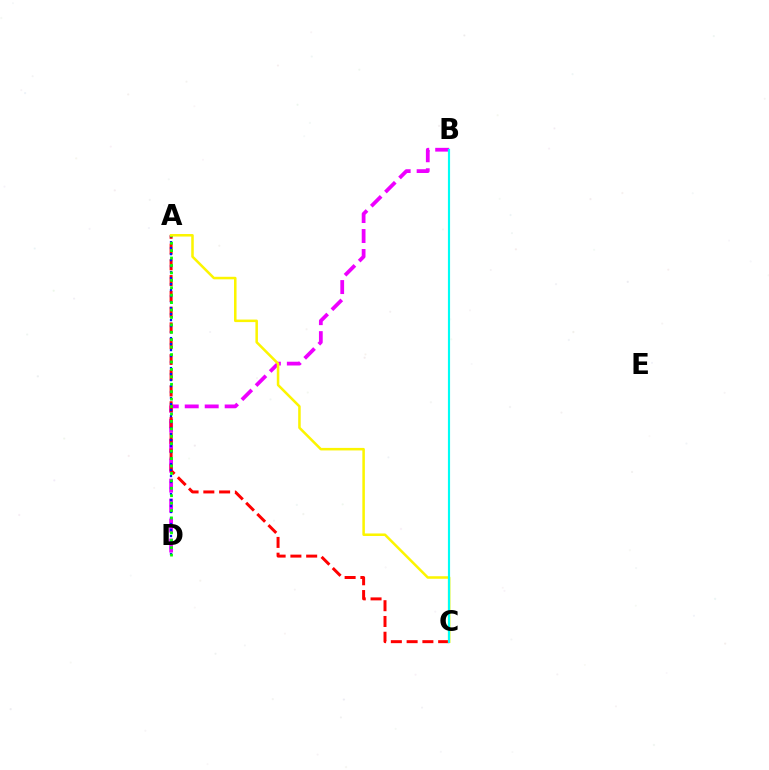{('B', 'D'): [{'color': '#ee00ff', 'line_style': 'dashed', 'thickness': 2.71}], ('A', 'C'): [{'color': '#ff0000', 'line_style': 'dashed', 'thickness': 2.14}, {'color': '#fcf500', 'line_style': 'solid', 'thickness': 1.82}], ('A', 'D'): [{'color': '#0010ff', 'line_style': 'dotted', 'thickness': 1.63}, {'color': '#08ff00', 'line_style': 'dotted', 'thickness': 2.02}], ('B', 'C'): [{'color': '#00fff6', 'line_style': 'solid', 'thickness': 1.55}]}